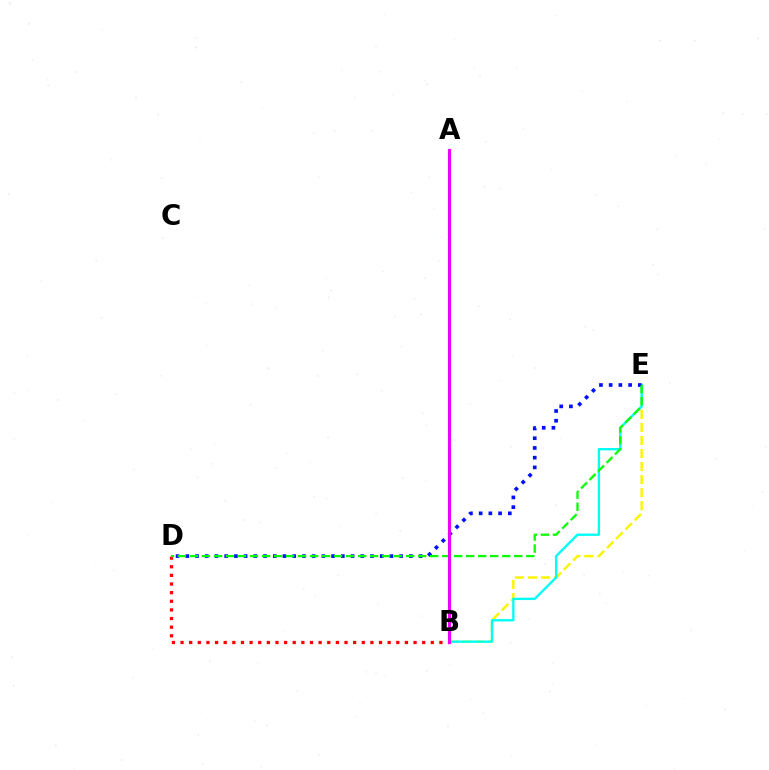{('B', 'E'): [{'color': '#fcf500', 'line_style': 'dashed', 'thickness': 1.77}, {'color': '#00fff6', 'line_style': 'solid', 'thickness': 1.69}], ('B', 'D'): [{'color': '#ff0000', 'line_style': 'dotted', 'thickness': 2.34}], ('D', 'E'): [{'color': '#0010ff', 'line_style': 'dotted', 'thickness': 2.64}, {'color': '#08ff00', 'line_style': 'dashed', 'thickness': 1.63}], ('A', 'B'): [{'color': '#ee00ff', 'line_style': 'solid', 'thickness': 2.26}]}